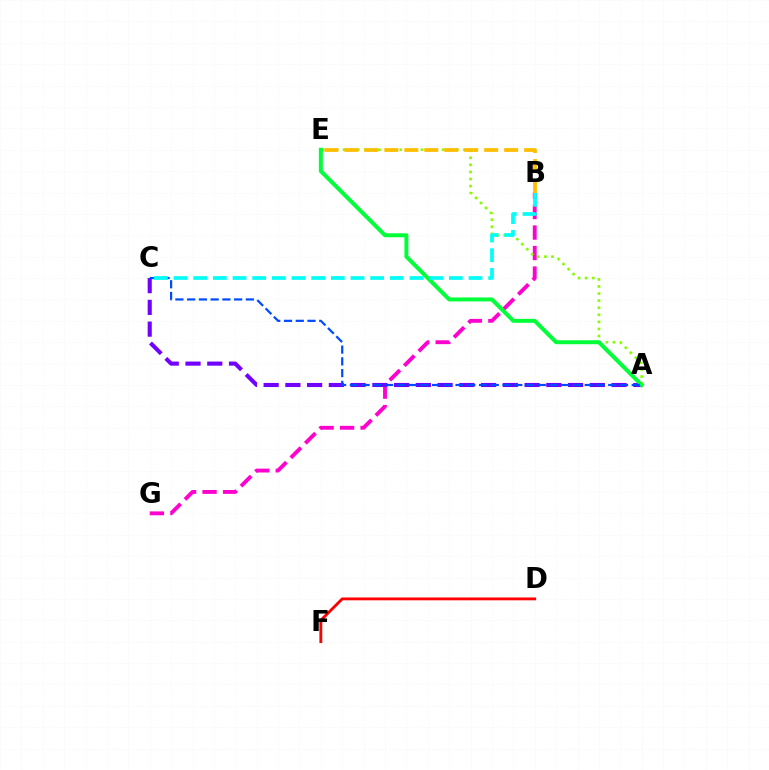{('B', 'G'): [{'color': '#ff00cf', 'line_style': 'dashed', 'thickness': 2.79}], ('D', 'F'): [{'color': '#ff0000', 'line_style': 'solid', 'thickness': 2.04}], ('A', 'E'): [{'color': '#84ff00', 'line_style': 'dotted', 'thickness': 1.92}, {'color': '#00ff39', 'line_style': 'solid', 'thickness': 2.86}], ('A', 'C'): [{'color': '#7200ff', 'line_style': 'dashed', 'thickness': 2.95}, {'color': '#004bff', 'line_style': 'dashed', 'thickness': 1.6}], ('B', 'E'): [{'color': '#ffbd00', 'line_style': 'dashed', 'thickness': 2.71}], ('B', 'C'): [{'color': '#00fff6', 'line_style': 'dashed', 'thickness': 2.67}]}